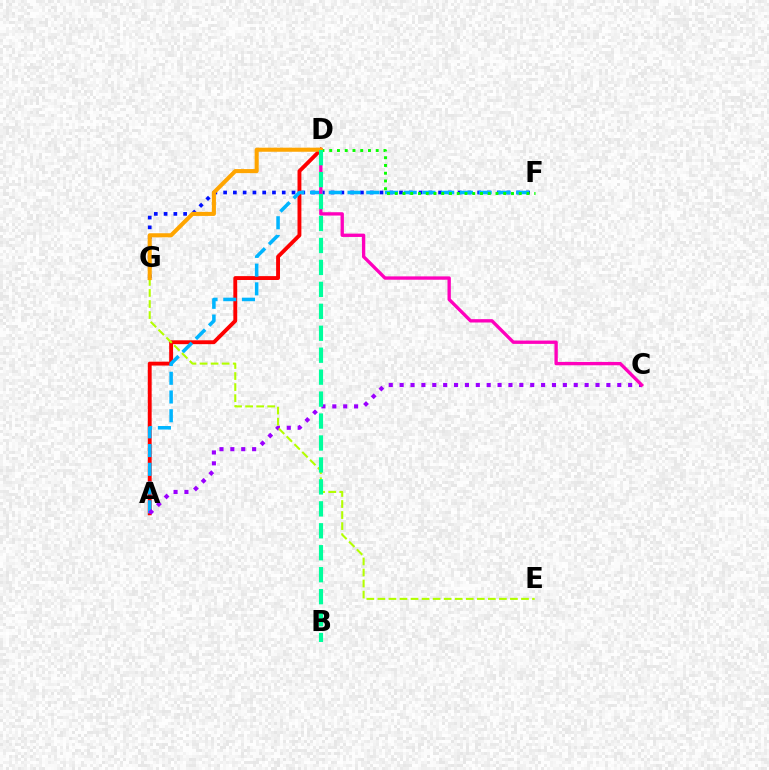{('F', 'G'): [{'color': '#0010ff', 'line_style': 'dotted', 'thickness': 2.65}], ('A', 'D'): [{'color': '#ff0000', 'line_style': 'solid', 'thickness': 2.79}], ('A', 'F'): [{'color': '#00b5ff', 'line_style': 'dashed', 'thickness': 2.55}], ('D', 'F'): [{'color': '#08ff00', 'line_style': 'dotted', 'thickness': 2.11}], ('A', 'C'): [{'color': '#9b00ff', 'line_style': 'dotted', 'thickness': 2.96}], ('C', 'D'): [{'color': '#ff00bd', 'line_style': 'solid', 'thickness': 2.4}], ('E', 'G'): [{'color': '#b3ff00', 'line_style': 'dashed', 'thickness': 1.5}], ('D', 'G'): [{'color': '#ffa500', 'line_style': 'solid', 'thickness': 2.93}], ('B', 'D'): [{'color': '#00ff9d', 'line_style': 'dashed', 'thickness': 2.98}]}